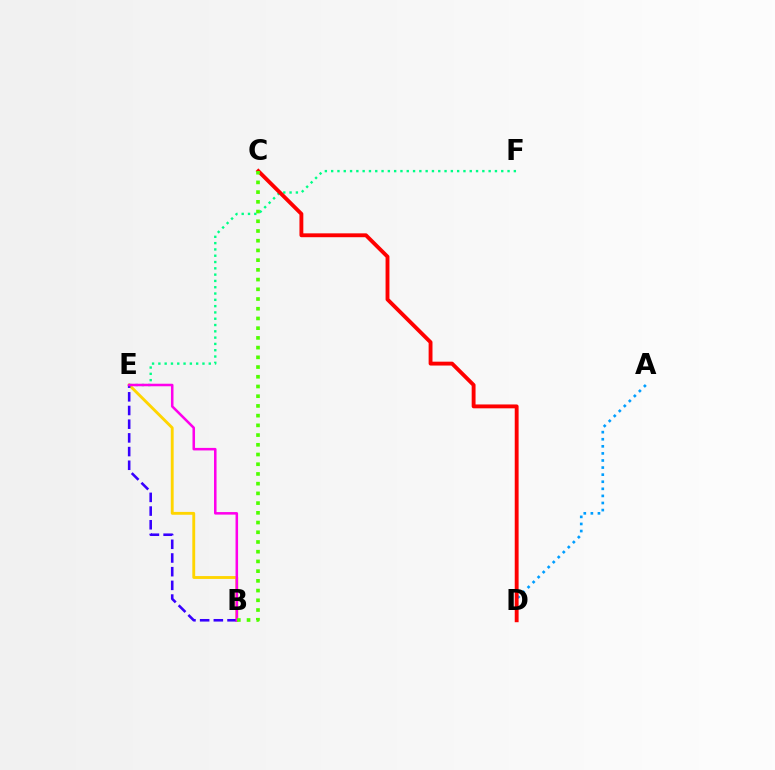{('A', 'D'): [{'color': '#009eff', 'line_style': 'dotted', 'thickness': 1.92}], ('B', 'E'): [{'color': '#ffd500', 'line_style': 'solid', 'thickness': 2.06}, {'color': '#3700ff', 'line_style': 'dashed', 'thickness': 1.86}, {'color': '#ff00ed', 'line_style': 'solid', 'thickness': 1.83}], ('E', 'F'): [{'color': '#00ff86', 'line_style': 'dotted', 'thickness': 1.71}], ('C', 'D'): [{'color': '#ff0000', 'line_style': 'solid', 'thickness': 2.79}], ('B', 'C'): [{'color': '#4fff00', 'line_style': 'dotted', 'thickness': 2.64}]}